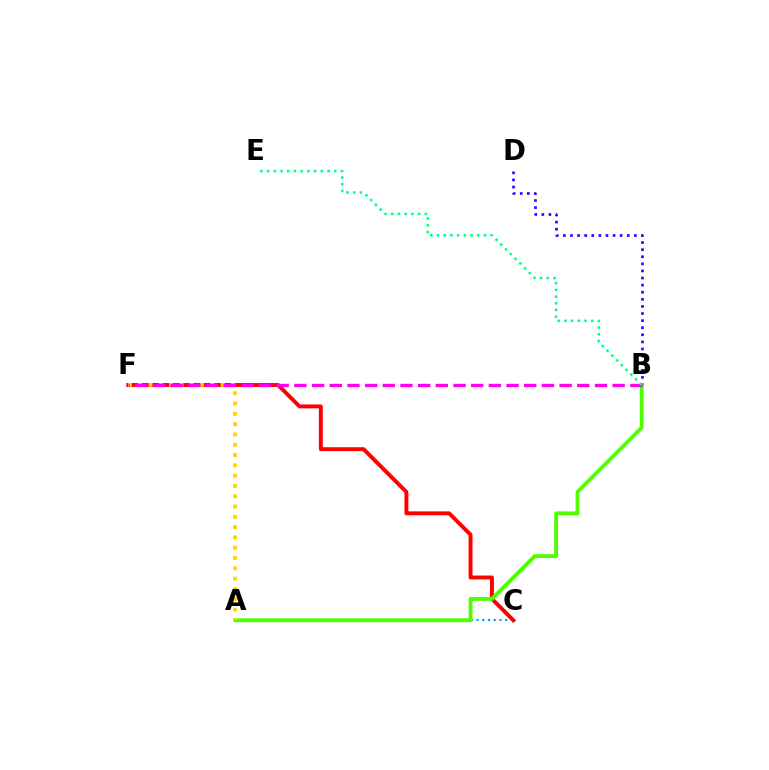{('B', 'D'): [{'color': '#3700ff', 'line_style': 'dotted', 'thickness': 1.93}], ('A', 'C'): [{'color': '#009eff', 'line_style': 'dotted', 'thickness': 1.56}], ('C', 'F'): [{'color': '#ff0000', 'line_style': 'solid', 'thickness': 2.82}], ('A', 'B'): [{'color': '#4fff00', 'line_style': 'solid', 'thickness': 2.78}], ('A', 'F'): [{'color': '#ffd500', 'line_style': 'dotted', 'thickness': 2.8}], ('B', 'F'): [{'color': '#ff00ed', 'line_style': 'dashed', 'thickness': 2.4}], ('B', 'E'): [{'color': '#00ff86', 'line_style': 'dotted', 'thickness': 1.82}]}